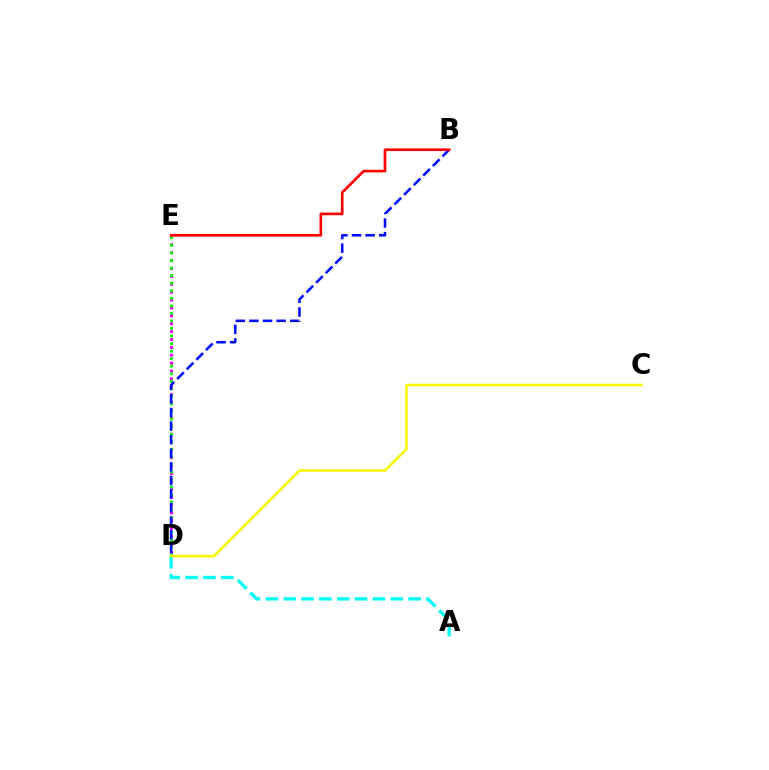{('A', 'D'): [{'color': '#00fff6', 'line_style': 'dashed', 'thickness': 2.42}], ('D', 'E'): [{'color': '#ee00ff', 'line_style': 'dotted', 'thickness': 2.14}, {'color': '#08ff00', 'line_style': 'dotted', 'thickness': 2.05}], ('B', 'D'): [{'color': '#0010ff', 'line_style': 'dashed', 'thickness': 1.85}], ('B', 'E'): [{'color': '#ff0000', 'line_style': 'solid', 'thickness': 1.92}], ('C', 'D'): [{'color': '#fcf500', 'line_style': 'solid', 'thickness': 1.83}]}